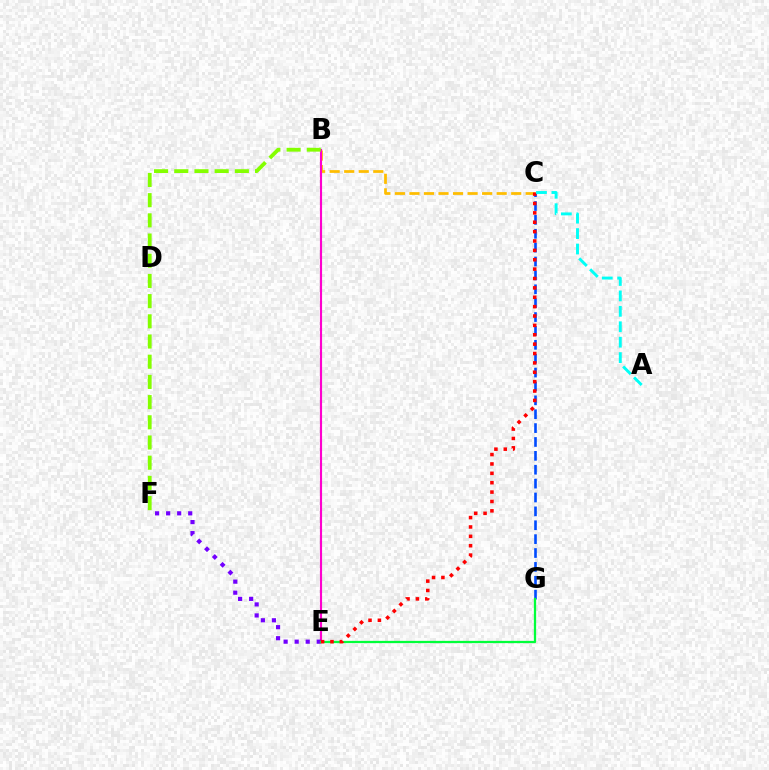{('C', 'G'): [{'color': '#004bff', 'line_style': 'dashed', 'thickness': 1.89}], ('B', 'C'): [{'color': '#ffbd00', 'line_style': 'dashed', 'thickness': 1.98}], ('B', 'E'): [{'color': '#ff00cf', 'line_style': 'solid', 'thickness': 1.54}], ('E', 'F'): [{'color': '#7200ff', 'line_style': 'dotted', 'thickness': 3.0}], ('E', 'G'): [{'color': '#00ff39', 'line_style': 'solid', 'thickness': 1.63}], ('C', 'E'): [{'color': '#ff0000', 'line_style': 'dotted', 'thickness': 2.55}], ('A', 'C'): [{'color': '#00fff6', 'line_style': 'dashed', 'thickness': 2.1}], ('B', 'F'): [{'color': '#84ff00', 'line_style': 'dashed', 'thickness': 2.74}]}